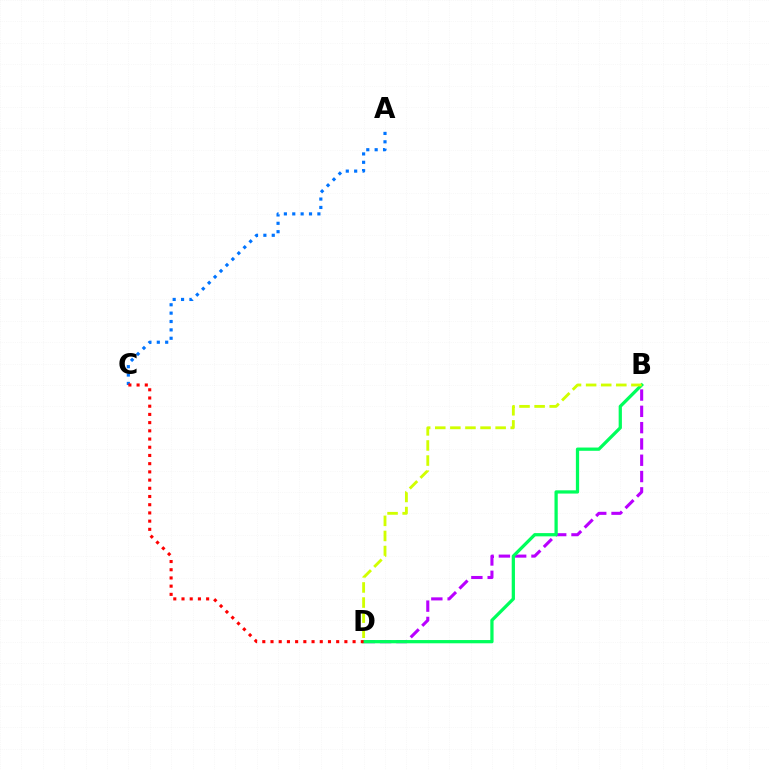{('B', 'D'): [{'color': '#b900ff', 'line_style': 'dashed', 'thickness': 2.21}, {'color': '#00ff5c', 'line_style': 'solid', 'thickness': 2.34}, {'color': '#d1ff00', 'line_style': 'dashed', 'thickness': 2.05}], ('A', 'C'): [{'color': '#0074ff', 'line_style': 'dotted', 'thickness': 2.28}], ('C', 'D'): [{'color': '#ff0000', 'line_style': 'dotted', 'thickness': 2.23}]}